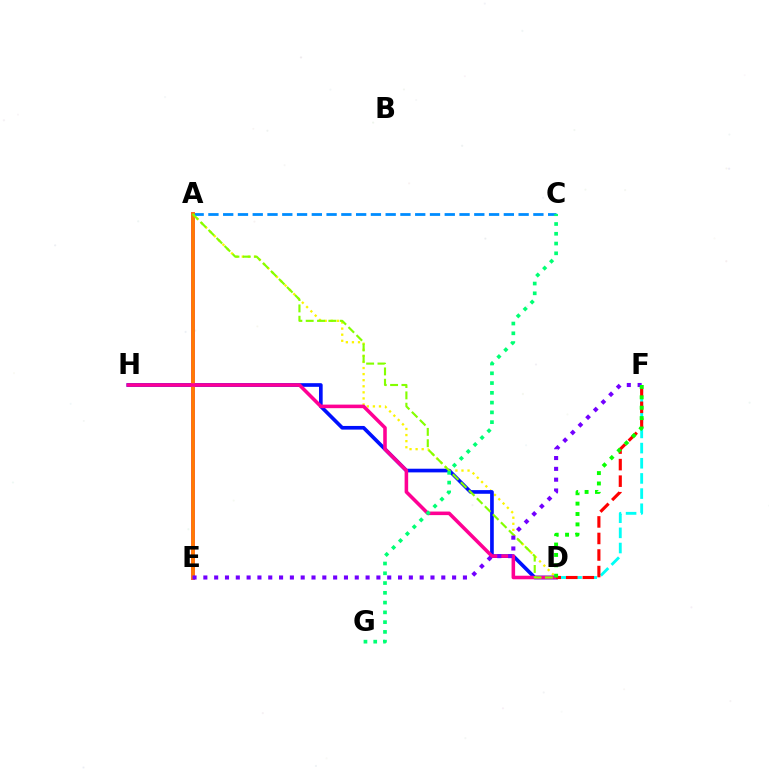{('A', 'E'): [{'color': '#ee00ff', 'line_style': 'solid', 'thickness': 2.83}, {'color': '#ff7c00', 'line_style': 'solid', 'thickness': 2.71}], ('A', 'C'): [{'color': '#008cff', 'line_style': 'dashed', 'thickness': 2.01}], ('A', 'D'): [{'color': '#fcf500', 'line_style': 'dotted', 'thickness': 1.65}, {'color': '#84ff00', 'line_style': 'dashed', 'thickness': 1.54}], ('D', 'H'): [{'color': '#0010ff', 'line_style': 'solid', 'thickness': 2.64}, {'color': '#ff0094', 'line_style': 'solid', 'thickness': 2.56}], ('D', 'F'): [{'color': '#00fff6', 'line_style': 'dashed', 'thickness': 2.06}, {'color': '#ff0000', 'line_style': 'dashed', 'thickness': 2.25}, {'color': '#08ff00', 'line_style': 'dotted', 'thickness': 2.82}], ('C', 'G'): [{'color': '#00ff74', 'line_style': 'dotted', 'thickness': 2.65}], ('E', 'F'): [{'color': '#7200ff', 'line_style': 'dotted', 'thickness': 2.94}]}